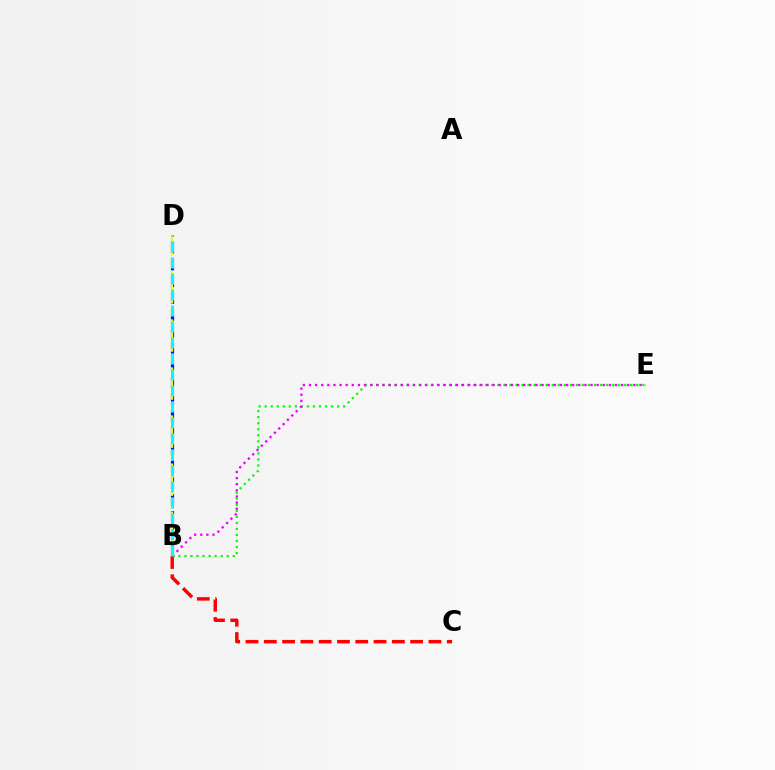{('B', 'E'): [{'color': '#08ff00', 'line_style': 'dotted', 'thickness': 1.64}, {'color': '#ee00ff', 'line_style': 'dotted', 'thickness': 1.66}], ('B', 'D'): [{'color': '#0010ff', 'line_style': 'dashed', 'thickness': 2.29}, {'color': '#fcf500', 'line_style': 'dashed', 'thickness': 1.63}, {'color': '#00fff6', 'line_style': 'dashed', 'thickness': 2.17}], ('B', 'C'): [{'color': '#ff0000', 'line_style': 'dashed', 'thickness': 2.49}]}